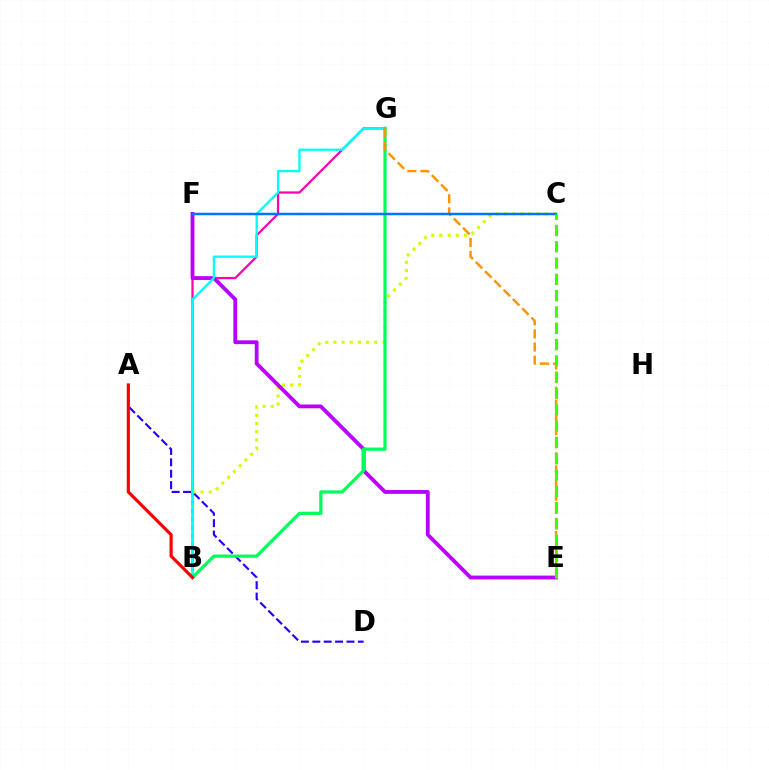{('A', 'D'): [{'color': '#2500ff', 'line_style': 'dashed', 'thickness': 1.55}], ('B', 'G'): [{'color': '#ff00ac', 'line_style': 'solid', 'thickness': 1.61}, {'color': '#00fff6', 'line_style': 'solid', 'thickness': 1.65}, {'color': '#00ff5c', 'line_style': 'solid', 'thickness': 2.33}], ('B', 'C'): [{'color': '#d1ff00', 'line_style': 'dotted', 'thickness': 2.22}], ('E', 'F'): [{'color': '#b900ff', 'line_style': 'solid', 'thickness': 2.75}], ('E', 'G'): [{'color': '#ff9400', 'line_style': 'dashed', 'thickness': 1.78}], ('C', 'F'): [{'color': '#0074ff', 'line_style': 'solid', 'thickness': 1.79}], ('C', 'E'): [{'color': '#3dff00', 'line_style': 'dashed', 'thickness': 2.21}], ('A', 'B'): [{'color': '#ff0000', 'line_style': 'solid', 'thickness': 2.28}]}